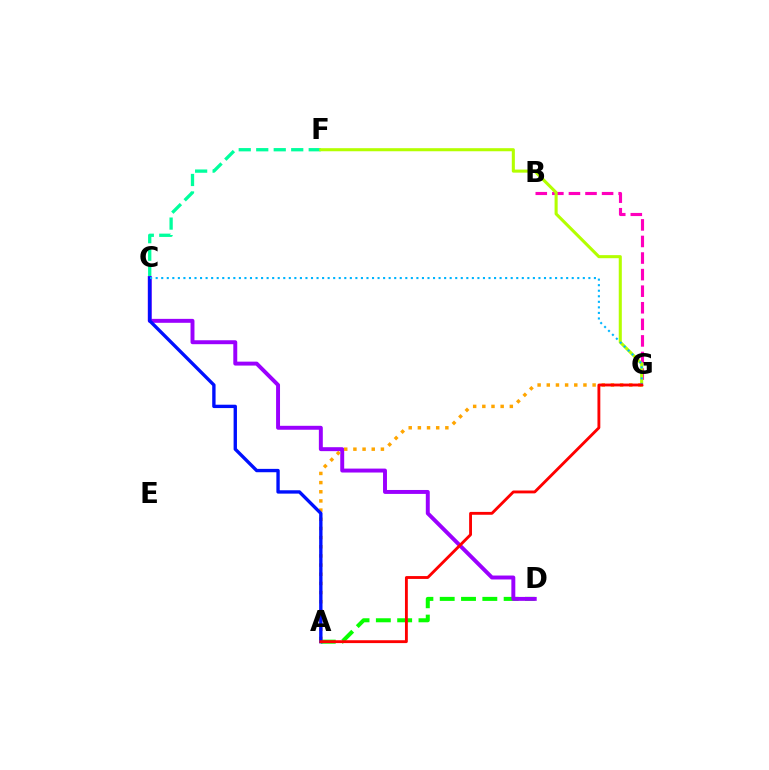{('A', 'D'): [{'color': '#08ff00', 'line_style': 'dashed', 'thickness': 2.9}], ('C', 'F'): [{'color': '#00ff9d', 'line_style': 'dashed', 'thickness': 2.38}], ('B', 'G'): [{'color': '#ff00bd', 'line_style': 'dashed', 'thickness': 2.25}], ('F', 'G'): [{'color': '#b3ff00', 'line_style': 'solid', 'thickness': 2.21}], ('C', 'D'): [{'color': '#9b00ff', 'line_style': 'solid', 'thickness': 2.83}], ('A', 'G'): [{'color': '#ffa500', 'line_style': 'dotted', 'thickness': 2.49}, {'color': '#ff0000', 'line_style': 'solid', 'thickness': 2.05}], ('A', 'C'): [{'color': '#0010ff', 'line_style': 'solid', 'thickness': 2.42}], ('C', 'G'): [{'color': '#00b5ff', 'line_style': 'dotted', 'thickness': 1.51}]}